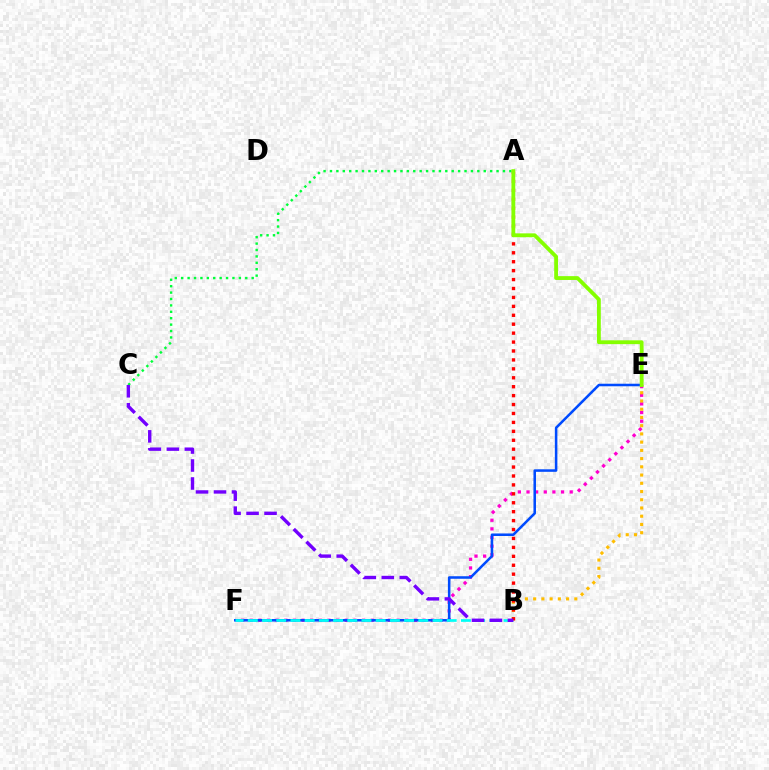{('E', 'F'): [{'color': '#ff00cf', 'line_style': 'dotted', 'thickness': 2.35}, {'color': '#004bff', 'line_style': 'solid', 'thickness': 1.83}], ('B', 'E'): [{'color': '#ffbd00', 'line_style': 'dotted', 'thickness': 2.24}], ('A', 'C'): [{'color': '#00ff39', 'line_style': 'dotted', 'thickness': 1.74}], ('B', 'F'): [{'color': '#00fff6', 'line_style': 'dashed', 'thickness': 1.93}], ('A', 'B'): [{'color': '#ff0000', 'line_style': 'dotted', 'thickness': 2.43}], ('B', 'C'): [{'color': '#7200ff', 'line_style': 'dashed', 'thickness': 2.44}], ('A', 'E'): [{'color': '#84ff00', 'line_style': 'solid', 'thickness': 2.76}]}